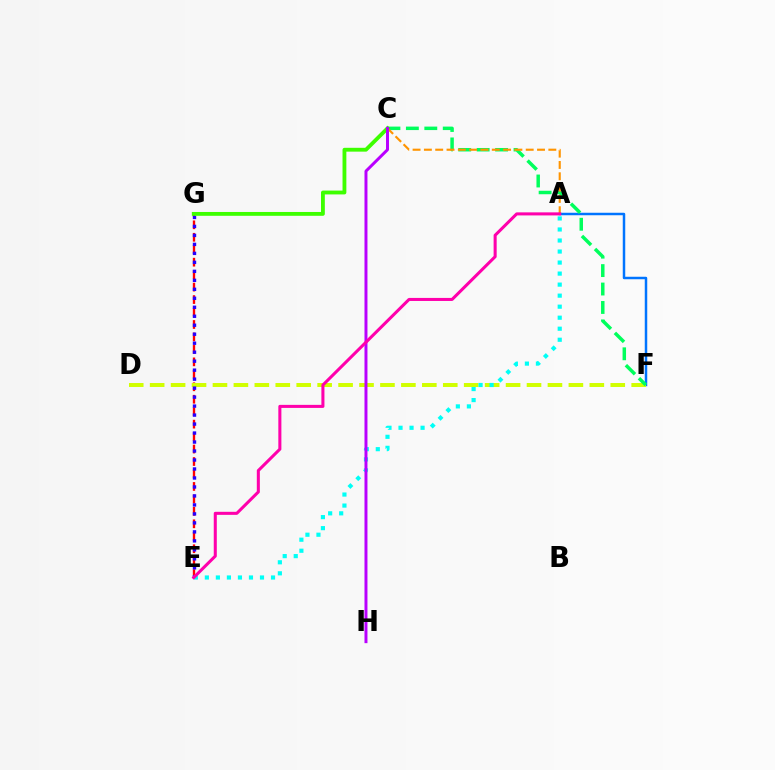{('A', 'F'): [{'color': '#0074ff', 'line_style': 'solid', 'thickness': 1.79}], ('E', 'G'): [{'color': '#ff0000', 'line_style': 'dashed', 'thickness': 1.69}, {'color': '#2500ff', 'line_style': 'dotted', 'thickness': 2.44}], ('D', 'F'): [{'color': '#d1ff00', 'line_style': 'dashed', 'thickness': 2.84}], ('C', 'F'): [{'color': '#00ff5c', 'line_style': 'dashed', 'thickness': 2.5}], ('A', 'E'): [{'color': '#00fff6', 'line_style': 'dotted', 'thickness': 3.0}, {'color': '#ff00ac', 'line_style': 'solid', 'thickness': 2.19}], ('A', 'C'): [{'color': '#ff9400', 'line_style': 'dashed', 'thickness': 1.54}], ('C', 'G'): [{'color': '#3dff00', 'line_style': 'solid', 'thickness': 2.76}], ('C', 'H'): [{'color': '#b900ff', 'line_style': 'solid', 'thickness': 2.14}]}